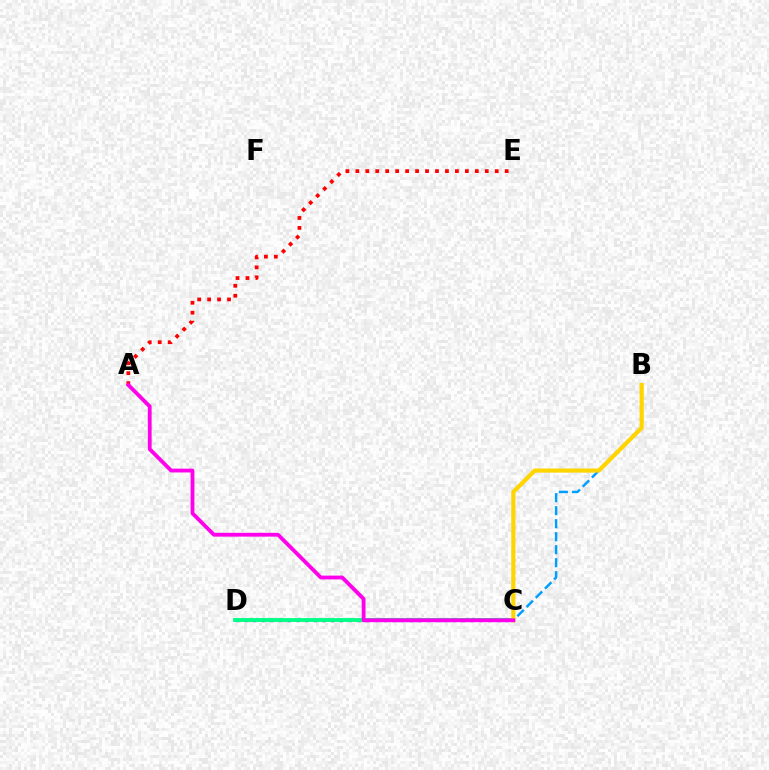{('C', 'D'): [{'color': '#3700ff', 'line_style': 'dotted', 'thickness': 2.37}, {'color': '#4fff00', 'line_style': 'dotted', 'thickness': 1.93}, {'color': '#00ff86', 'line_style': 'solid', 'thickness': 2.77}], ('A', 'E'): [{'color': '#ff0000', 'line_style': 'dotted', 'thickness': 2.71}], ('B', 'C'): [{'color': '#009eff', 'line_style': 'dashed', 'thickness': 1.77}, {'color': '#ffd500', 'line_style': 'solid', 'thickness': 2.99}], ('A', 'C'): [{'color': '#ff00ed', 'line_style': 'solid', 'thickness': 2.74}]}